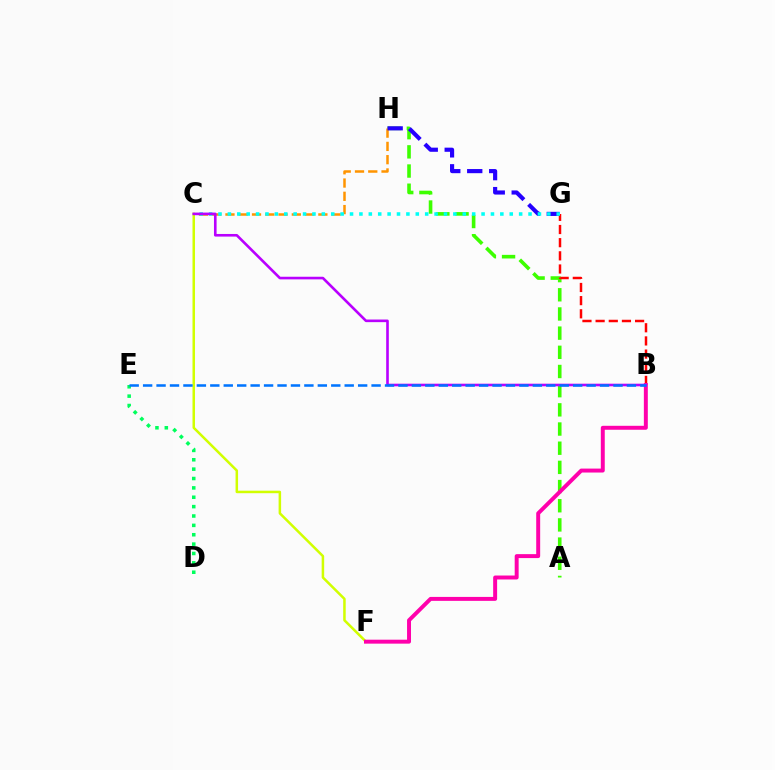{('A', 'H'): [{'color': '#3dff00', 'line_style': 'dashed', 'thickness': 2.61}], ('D', 'E'): [{'color': '#00ff5c', 'line_style': 'dotted', 'thickness': 2.55}], ('C', 'H'): [{'color': '#ff9400', 'line_style': 'dashed', 'thickness': 1.8}], ('C', 'F'): [{'color': '#d1ff00', 'line_style': 'solid', 'thickness': 1.81}], ('G', 'H'): [{'color': '#2500ff', 'line_style': 'dashed', 'thickness': 2.98}], ('B', 'G'): [{'color': '#ff0000', 'line_style': 'dashed', 'thickness': 1.79}], ('C', 'G'): [{'color': '#00fff6', 'line_style': 'dotted', 'thickness': 2.55}], ('B', 'F'): [{'color': '#ff00ac', 'line_style': 'solid', 'thickness': 2.84}], ('B', 'C'): [{'color': '#b900ff', 'line_style': 'solid', 'thickness': 1.89}], ('B', 'E'): [{'color': '#0074ff', 'line_style': 'dashed', 'thickness': 1.83}]}